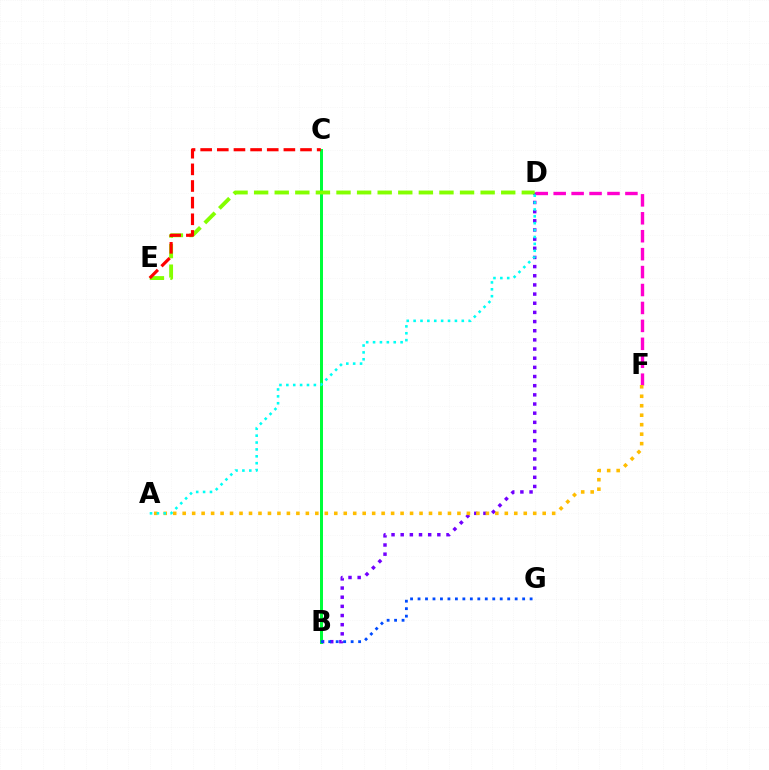{('B', 'D'): [{'color': '#7200ff', 'line_style': 'dotted', 'thickness': 2.49}], ('D', 'F'): [{'color': '#ff00cf', 'line_style': 'dashed', 'thickness': 2.44}], ('B', 'C'): [{'color': '#00ff39', 'line_style': 'solid', 'thickness': 2.15}], ('D', 'E'): [{'color': '#84ff00', 'line_style': 'dashed', 'thickness': 2.8}], ('C', 'E'): [{'color': '#ff0000', 'line_style': 'dashed', 'thickness': 2.26}], ('A', 'F'): [{'color': '#ffbd00', 'line_style': 'dotted', 'thickness': 2.57}], ('B', 'G'): [{'color': '#004bff', 'line_style': 'dotted', 'thickness': 2.03}], ('A', 'D'): [{'color': '#00fff6', 'line_style': 'dotted', 'thickness': 1.87}]}